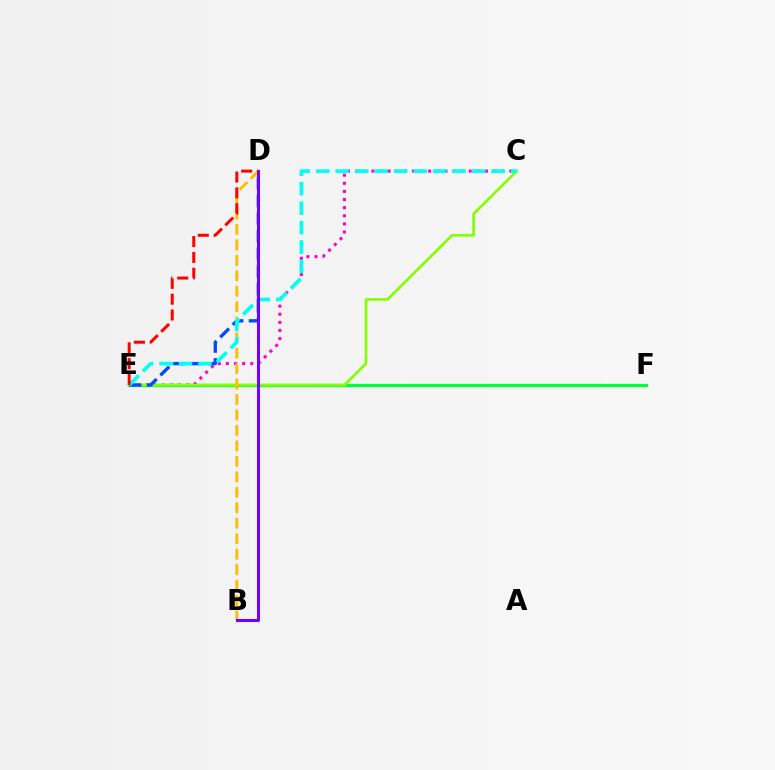{('C', 'E'): [{'color': '#ff00cf', 'line_style': 'dotted', 'thickness': 2.2}, {'color': '#84ff00', 'line_style': 'solid', 'thickness': 1.91}, {'color': '#00fff6', 'line_style': 'dashed', 'thickness': 2.64}], ('E', 'F'): [{'color': '#00ff39', 'line_style': 'solid', 'thickness': 2.32}], ('D', 'E'): [{'color': '#004bff', 'line_style': 'dashed', 'thickness': 2.39}, {'color': '#ff0000', 'line_style': 'dashed', 'thickness': 2.15}], ('B', 'D'): [{'color': '#ffbd00', 'line_style': 'dashed', 'thickness': 2.1}, {'color': '#7200ff', 'line_style': 'solid', 'thickness': 2.19}]}